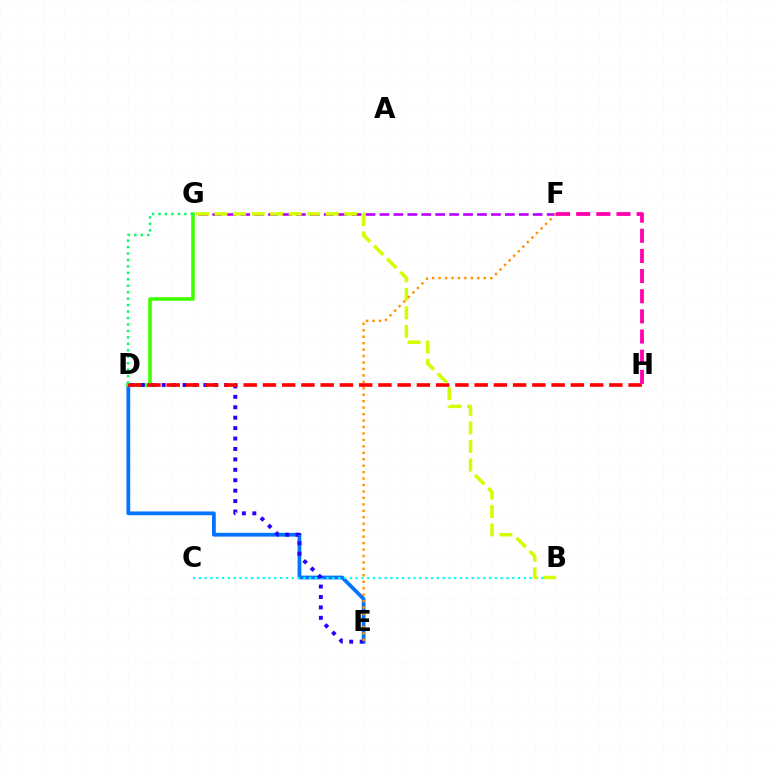{('F', 'G'): [{'color': '#b900ff', 'line_style': 'dashed', 'thickness': 1.89}], ('D', 'E'): [{'color': '#0074ff', 'line_style': 'solid', 'thickness': 2.72}, {'color': '#2500ff', 'line_style': 'dotted', 'thickness': 2.83}], ('D', 'G'): [{'color': '#3dff00', 'line_style': 'solid', 'thickness': 2.56}, {'color': '#00ff5c', 'line_style': 'dotted', 'thickness': 1.75}], ('B', 'C'): [{'color': '#00fff6', 'line_style': 'dotted', 'thickness': 1.58}], ('D', 'H'): [{'color': '#ff0000', 'line_style': 'dashed', 'thickness': 2.61}], ('B', 'G'): [{'color': '#d1ff00', 'line_style': 'dashed', 'thickness': 2.52}], ('E', 'F'): [{'color': '#ff9400', 'line_style': 'dotted', 'thickness': 1.75}], ('F', 'H'): [{'color': '#ff00ac', 'line_style': 'dashed', 'thickness': 2.74}]}